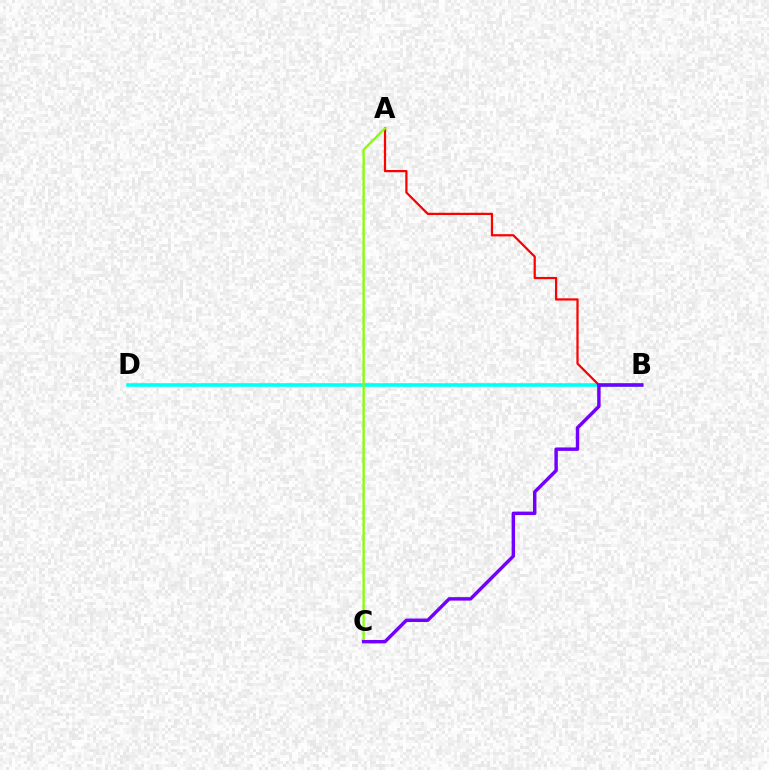{('B', 'D'): [{'color': '#00fff6', 'line_style': 'solid', 'thickness': 2.58}], ('A', 'B'): [{'color': '#ff0000', 'line_style': 'solid', 'thickness': 1.61}], ('A', 'C'): [{'color': '#84ff00', 'line_style': 'solid', 'thickness': 1.64}], ('B', 'C'): [{'color': '#7200ff', 'line_style': 'solid', 'thickness': 2.48}]}